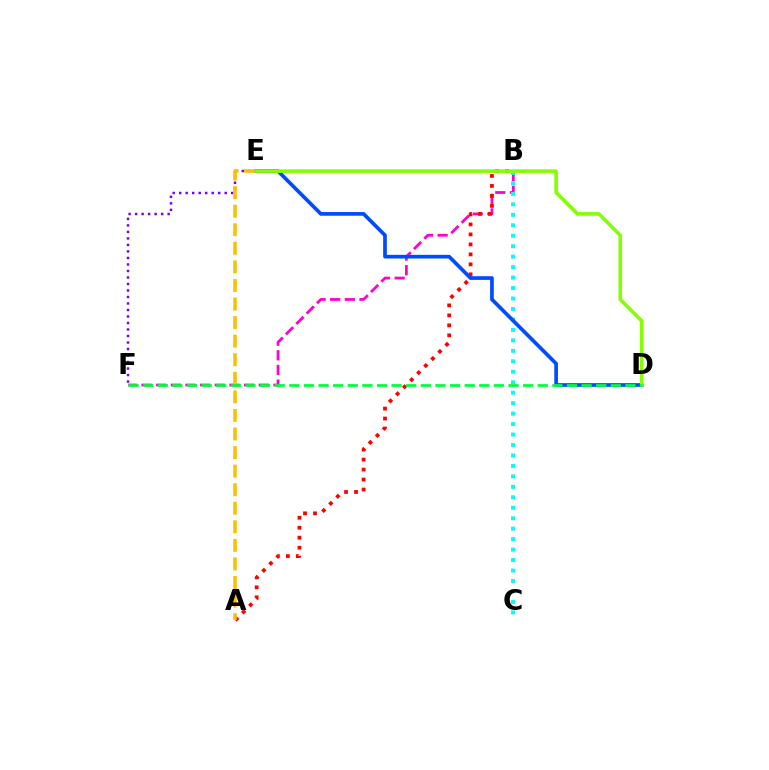{('E', 'F'): [{'color': '#7200ff', 'line_style': 'dotted', 'thickness': 1.77}], ('B', 'F'): [{'color': '#ff00cf', 'line_style': 'dashed', 'thickness': 1.99}], ('A', 'B'): [{'color': '#ff0000', 'line_style': 'dotted', 'thickness': 2.71}], ('B', 'C'): [{'color': '#00fff6', 'line_style': 'dotted', 'thickness': 2.84}], ('A', 'E'): [{'color': '#ffbd00', 'line_style': 'dashed', 'thickness': 2.52}], ('D', 'E'): [{'color': '#004bff', 'line_style': 'solid', 'thickness': 2.66}, {'color': '#84ff00', 'line_style': 'solid', 'thickness': 2.59}], ('D', 'F'): [{'color': '#00ff39', 'line_style': 'dashed', 'thickness': 1.99}]}